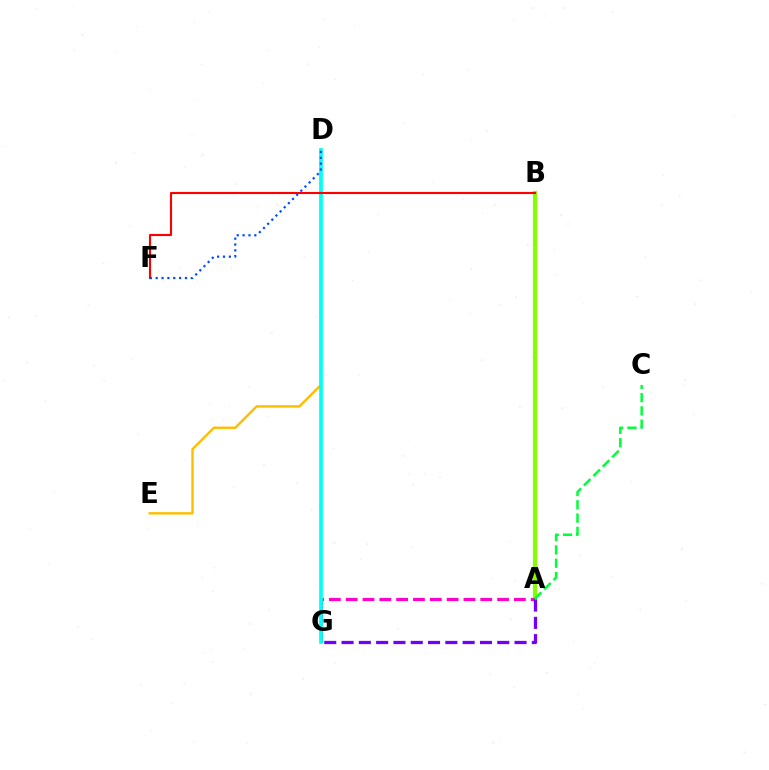{('D', 'E'): [{'color': '#ffbd00', 'line_style': 'solid', 'thickness': 1.74}], ('A', 'B'): [{'color': '#84ff00', 'line_style': 'solid', 'thickness': 2.99}], ('A', 'G'): [{'color': '#ff00cf', 'line_style': 'dashed', 'thickness': 2.29}, {'color': '#7200ff', 'line_style': 'dashed', 'thickness': 2.35}], ('D', 'G'): [{'color': '#00fff6', 'line_style': 'solid', 'thickness': 2.66}], ('A', 'C'): [{'color': '#00ff39', 'line_style': 'dashed', 'thickness': 1.81}], ('B', 'F'): [{'color': '#ff0000', 'line_style': 'solid', 'thickness': 1.52}], ('D', 'F'): [{'color': '#004bff', 'line_style': 'dotted', 'thickness': 1.59}]}